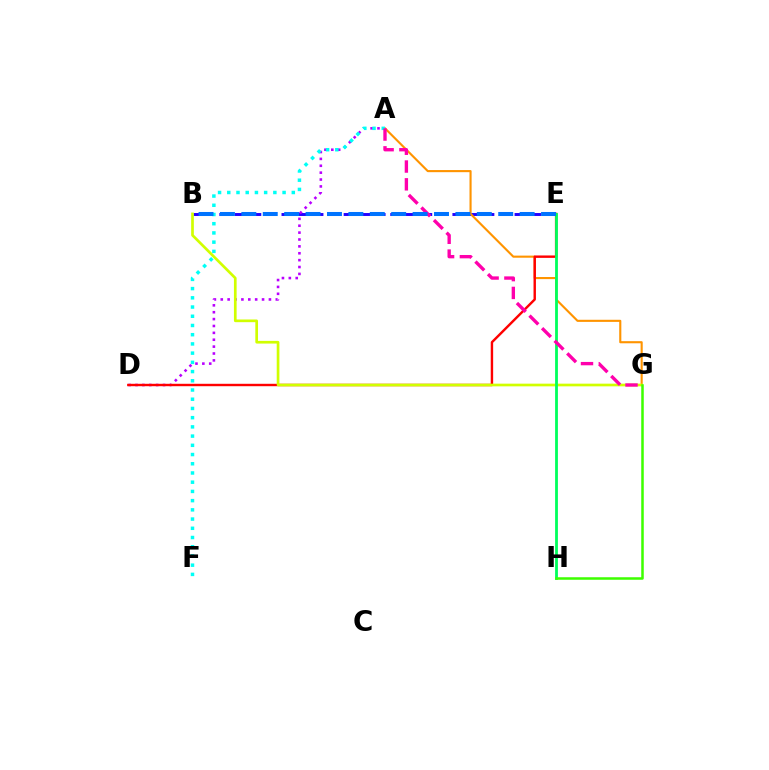{('B', 'E'): [{'color': '#2500ff', 'line_style': 'dashed', 'thickness': 2.11}, {'color': '#0074ff', 'line_style': 'dashed', 'thickness': 2.91}], ('A', 'D'): [{'color': '#b900ff', 'line_style': 'dotted', 'thickness': 1.87}], ('A', 'G'): [{'color': '#ff9400', 'line_style': 'solid', 'thickness': 1.52}, {'color': '#ff00ac', 'line_style': 'dashed', 'thickness': 2.42}], ('D', 'E'): [{'color': '#ff0000', 'line_style': 'solid', 'thickness': 1.74}], ('B', 'G'): [{'color': '#d1ff00', 'line_style': 'solid', 'thickness': 1.93}], ('A', 'F'): [{'color': '#00fff6', 'line_style': 'dotted', 'thickness': 2.5}], ('E', 'H'): [{'color': '#00ff5c', 'line_style': 'solid', 'thickness': 2.02}], ('G', 'H'): [{'color': '#3dff00', 'line_style': 'solid', 'thickness': 1.82}]}